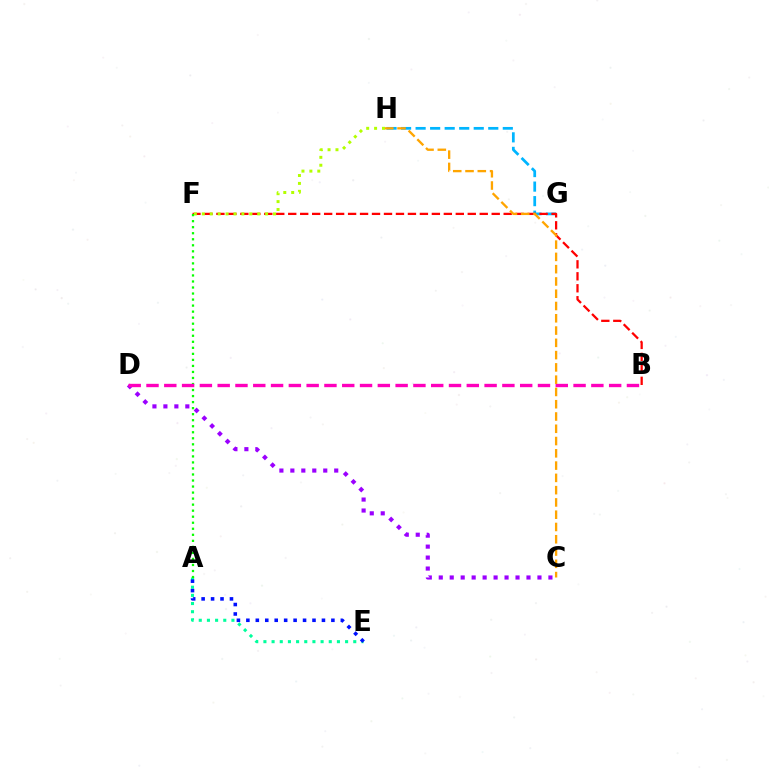{('G', 'H'): [{'color': '#00b5ff', 'line_style': 'dashed', 'thickness': 1.97}], ('B', 'F'): [{'color': '#ff0000', 'line_style': 'dashed', 'thickness': 1.63}], ('A', 'E'): [{'color': '#00ff9d', 'line_style': 'dotted', 'thickness': 2.22}, {'color': '#0010ff', 'line_style': 'dotted', 'thickness': 2.57}], ('C', 'D'): [{'color': '#9b00ff', 'line_style': 'dotted', 'thickness': 2.98}], ('F', 'H'): [{'color': '#b3ff00', 'line_style': 'dotted', 'thickness': 2.15}], ('A', 'F'): [{'color': '#08ff00', 'line_style': 'dotted', 'thickness': 1.64}], ('B', 'D'): [{'color': '#ff00bd', 'line_style': 'dashed', 'thickness': 2.42}], ('C', 'H'): [{'color': '#ffa500', 'line_style': 'dashed', 'thickness': 1.67}]}